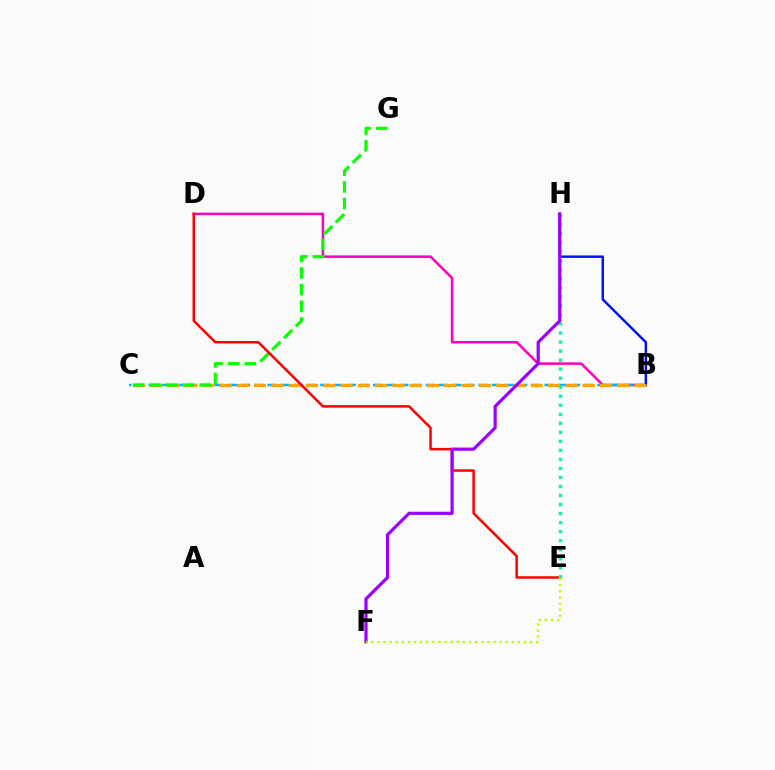{('B', 'D'): [{'color': '#ff00bd', 'line_style': 'solid', 'thickness': 1.81}], ('B', 'C'): [{'color': '#00b5ff', 'line_style': 'dashed', 'thickness': 1.79}, {'color': '#ffa500', 'line_style': 'dashed', 'thickness': 2.35}], ('B', 'H'): [{'color': '#0010ff', 'line_style': 'solid', 'thickness': 1.77}], ('C', 'G'): [{'color': '#08ff00', 'line_style': 'dashed', 'thickness': 2.26}], ('D', 'E'): [{'color': '#ff0000', 'line_style': 'solid', 'thickness': 1.79}], ('E', 'H'): [{'color': '#00ff9d', 'line_style': 'dotted', 'thickness': 2.45}], ('F', 'H'): [{'color': '#9b00ff', 'line_style': 'solid', 'thickness': 2.29}], ('E', 'F'): [{'color': '#b3ff00', 'line_style': 'dotted', 'thickness': 1.66}]}